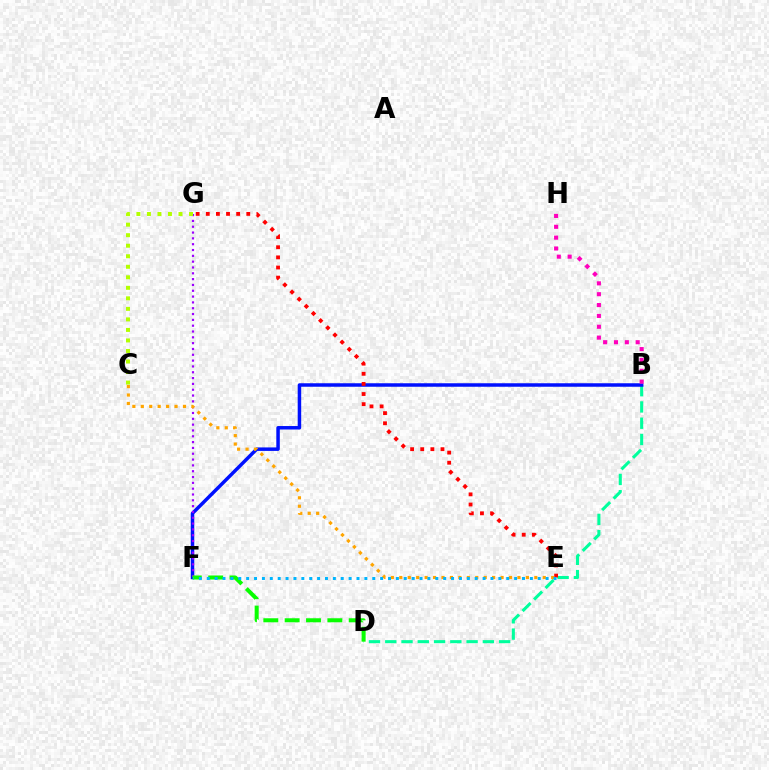{('B', 'D'): [{'color': '#00ff9d', 'line_style': 'dashed', 'thickness': 2.21}], ('B', 'F'): [{'color': '#0010ff', 'line_style': 'solid', 'thickness': 2.51}], ('F', 'G'): [{'color': '#9b00ff', 'line_style': 'dotted', 'thickness': 1.58}], ('E', 'G'): [{'color': '#ff0000', 'line_style': 'dotted', 'thickness': 2.75}], ('C', 'G'): [{'color': '#b3ff00', 'line_style': 'dotted', 'thickness': 2.86}], ('D', 'F'): [{'color': '#08ff00', 'line_style': 'dashed', 'thickness': 2.9}], ('C', 'E'): [{'color': '#ffa500', 'line_style': 'dotted', 'thickness': 2.29}], ('B', 'H'): [{'color': '#ff00bd', 'line_style': 'dotted', 'thickness': 2.95}], ('E', 'F'): [{'color': '#00b5ff', 'line_style': 'dotted', 'thickness': 2.14}]}